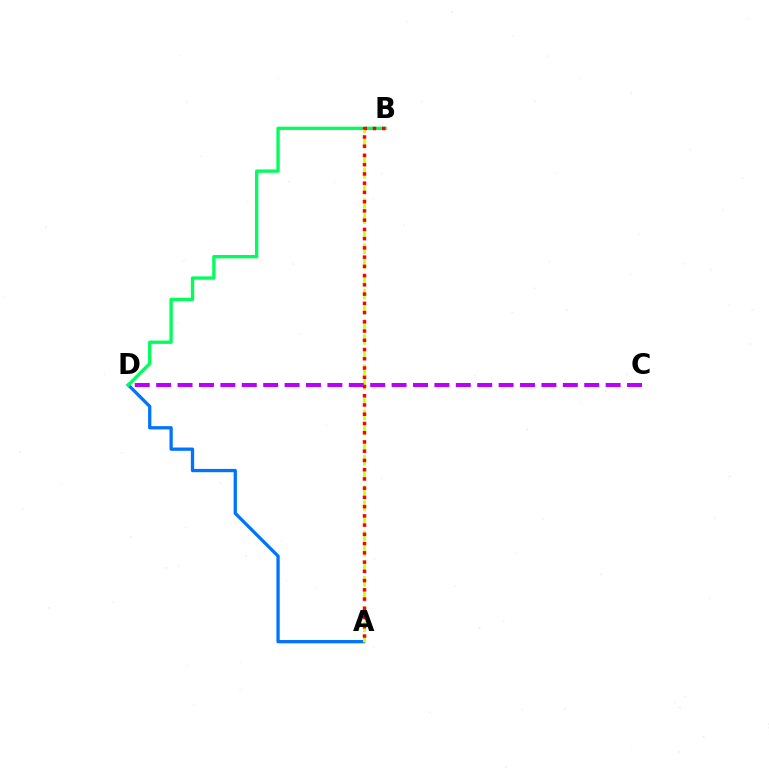{('A', 'D'): [{'color': '#0074ff', 'line_style': 'solid', 'thickness': 2.36}], ('A', 'B'): [{'color': '#d1ff00', 'line_style': 'dashed', 'thickness': 2.05}, {'color': '#ff0000', 'line_style': 'dotted', 'thickness': 2.51}], ('C', 'D'): [{'color': '#b900ff', 'line_style': 'dashed', 'thickness': 2.91}], ('B', 'D'): [{'color': '#00ff5c', 'line_style': 'solid', 'thickness': 2.4}]}